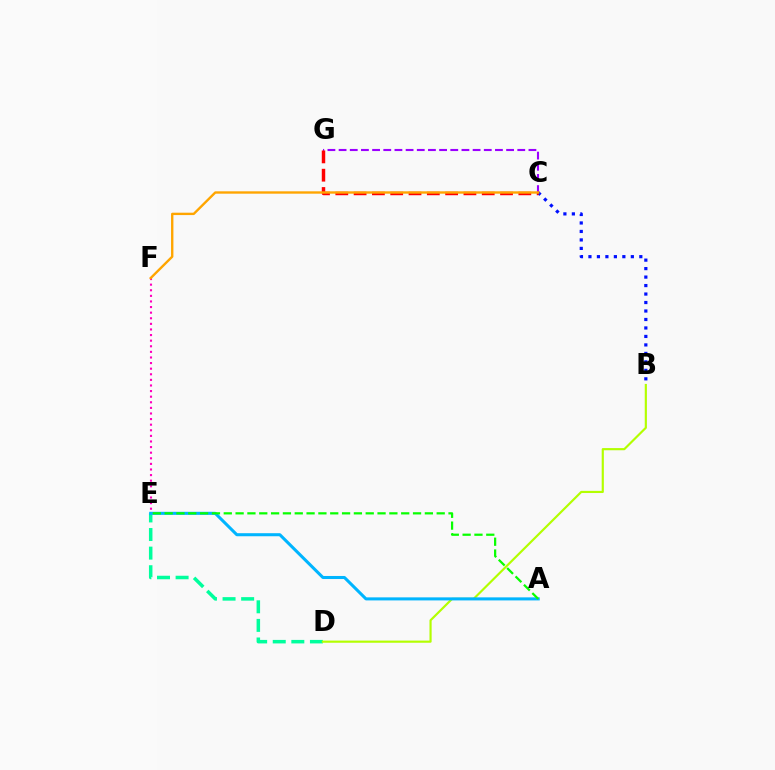{('E', 'F'): [{'color': '#ff00bd', 'line_style': 'dotted', 'thickness': 1.52}], ('D', 'E'): [{'color': '#00ff9d', 'line_style': 'dashed', 'thickness': 2.53}], ('C', 'G'): [{'color': '#9b00ff', 'line_style': 'dashed', 'thickness': 1.52}, {'color': '#ff0000', 'line_style': 'dashed', 'thickness': 2.49}], ('B', 'C'): [{'color': '#0010ff', 'line_style': 'dotted', 'thickness': 2.3}], ('B', 'D'): [{'color': '#b3ff00', 'line_style': 'solid', 'thickness': 1.56}], ('A', 'E'): [{'color': '#00b5ff', 'line_style': 'solid', 'thickness': 2.2}, {'color': '#08ff00', 'line_style': 'dashed', 'thickness': 1.61}], ('C', 'F'): [{'color': '#ffa500', 'line_style': 'solid', 'thickness': 1.71}]}